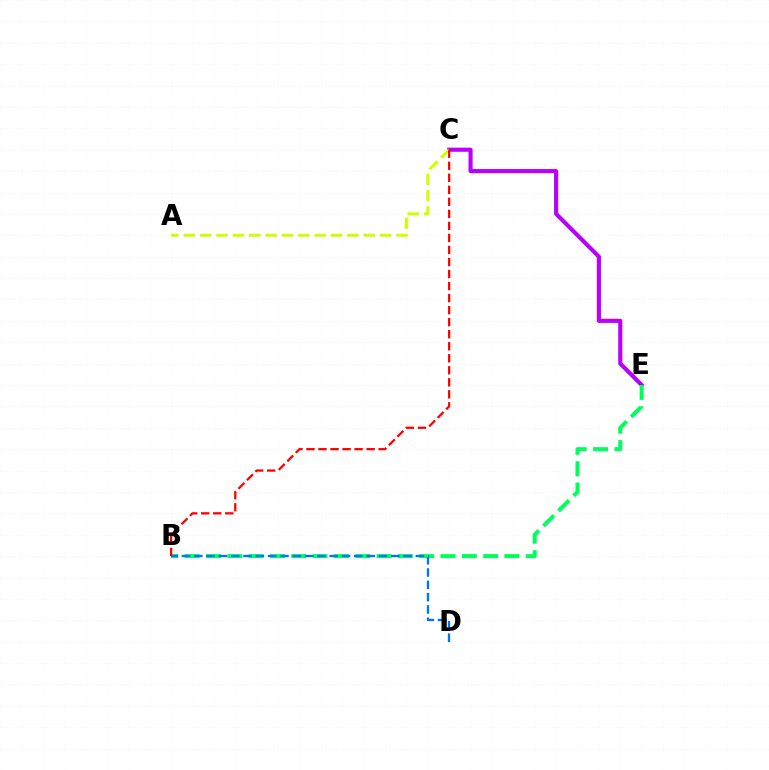{('C', 'E'): [{'color': '#b900ff', 'line_style': 'solid', 'thickness': 2.97}], ('A', 'C'): [{'color': '#d1ff00', 'line_style': 'dashed', 'thickness': 2.22}], ('B', 'E'): [{'color': '#00ff5c', 'line_style': 'dashed', 'thickness': 2.9}], ('B', 'D'): [{'color': '#0074ff', 'line_style': 'dashed', 'thickness': 1.67}], ('B', 'C'): [{'color': '#ff0000', 'line_style': 'dashed', 'thickness': 1.63}]}